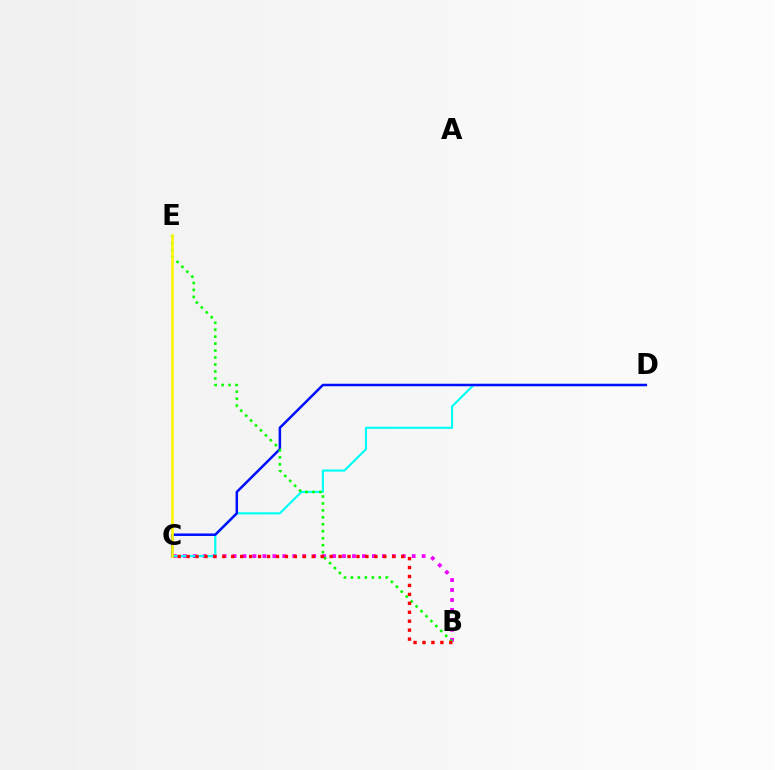{('B', 'C'): [{'color': '#ee00ff', 'line_style': 'dotted', 'thickness': 2.7}, {'color': '#ff0000', 'line_style': 'dotted', 'thickness': 2.43}], ('C', 'D'): [{'color': '#00fff6', 'line_style': 'solid', 'thickness': 1.54}, {'color': '#0010ff', 'line_style': 'solid', 'thickness': 1.81}], ('B', 'E'): [{'color': '#08ff00', 'line_style': 'dotted', 'thickness': 1.89}], ('C', 'E'): [{'color': '#fcf500', 'line_style': 'solid', 'thickness': 1.89}]}